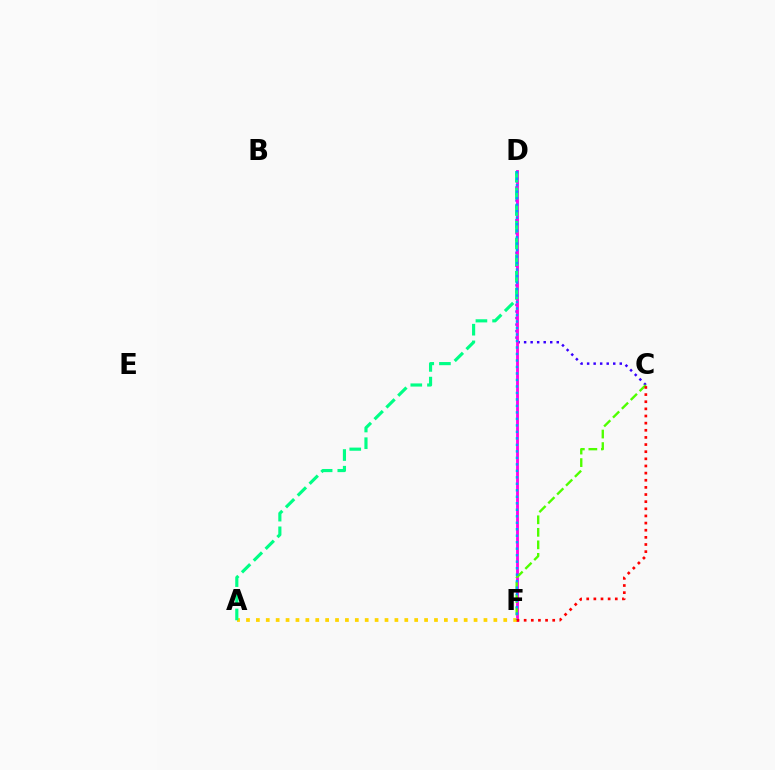{('C', 'D'): [{'color': '#3700ff', 'line_style': 'dotted', 'thickness': 1.77}], ('D', 'F'): [{'color': '#ff00ed', 'line_style': 'solid', 'thickness': 2.05}, {'color': '#009eff', 'line_style': 'dotted', 'thickness': 1.76}], ('C', 'F'): [{'color': '#4fff00', 'line_style': 'dashed', 'thickness': 1.7}, {'color': '#ff0000', 'line_style': 'dotted', 'thickness': 1.94}], ('A', 'F'): [{'color': '#ffd500', 'line_style': 'dotted', 'thickness': 2.69}], ('A', 'D'): [{'color': '#00ff86', 'line_style': 'dashed', 'thickness': 2.27}]}